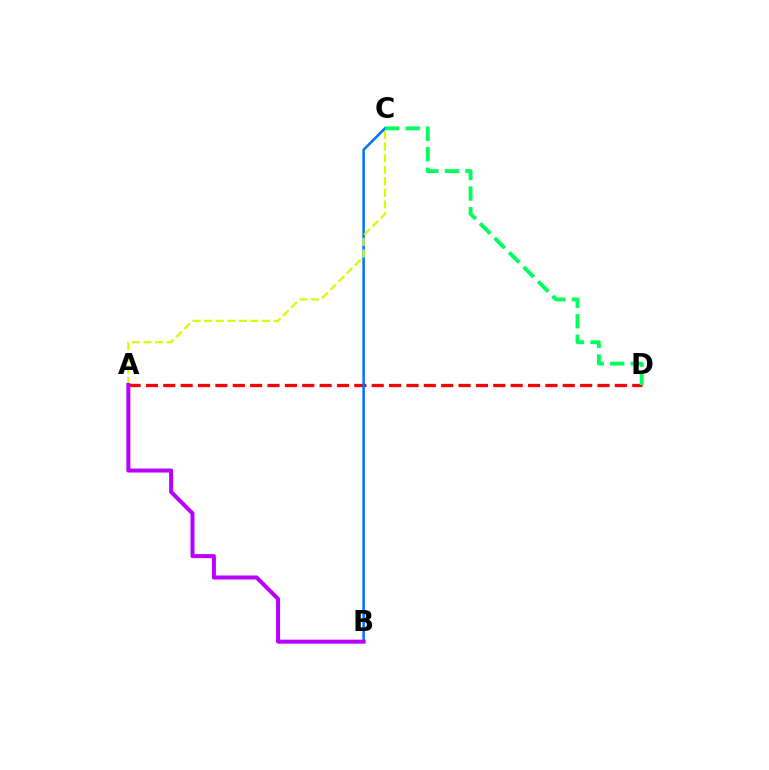{('A', 'D'): [{'color': '#ff0000', 'line_style': 'dashed', 'thickness': 2.36}], ('B', 'C'): [{'color': '#0074ff', 'line_style': 'solid', 'thickness': 1.82}], ('C', 'D'): [{'color': '#00ff5c', 'line_style': 'dashed', 'thickness': 2.79}], ('A', 'C'): [{'color': '#d1ff00', 'line_style': 'dashed', 'thickness': 1.57}], ('A', 'B'): [{'color': '#b900ff', 'line_style': 'solid', 'thickness': 2.89}]}